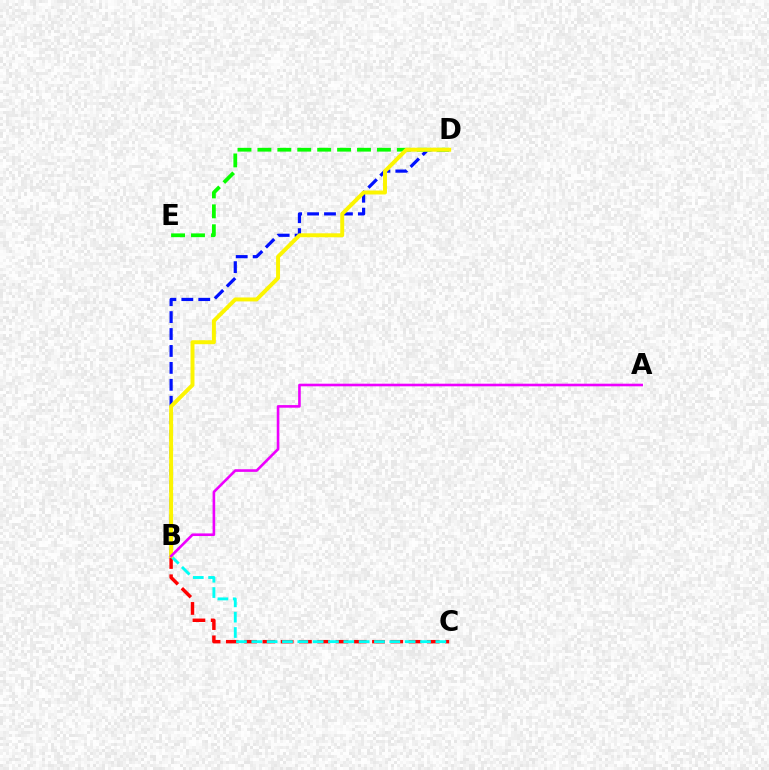{('B', 'C'): [{'color': '#ff0000', 'line_style': 'dashed', 'thickness': 2.48}, {'color': '#00fff6', 'line_style': 'dashed', 'thickness': 2.08}], ('B', 'D'): [{'color': '#0010ff', 'line_style': 'dashed', 'thickness': 2.3}, {'color': '#fcf500', 'line_style': 'solid', 'thickness': 2.85}], ('D', 'E'): [{'color': '#08ff00', 'line_style': 'dashed', 'thickness': 2.71}], ('A', 'B'): [{'color': '#ee00ff', 'line_style': 'solid', 'thickness': 1.88}]}